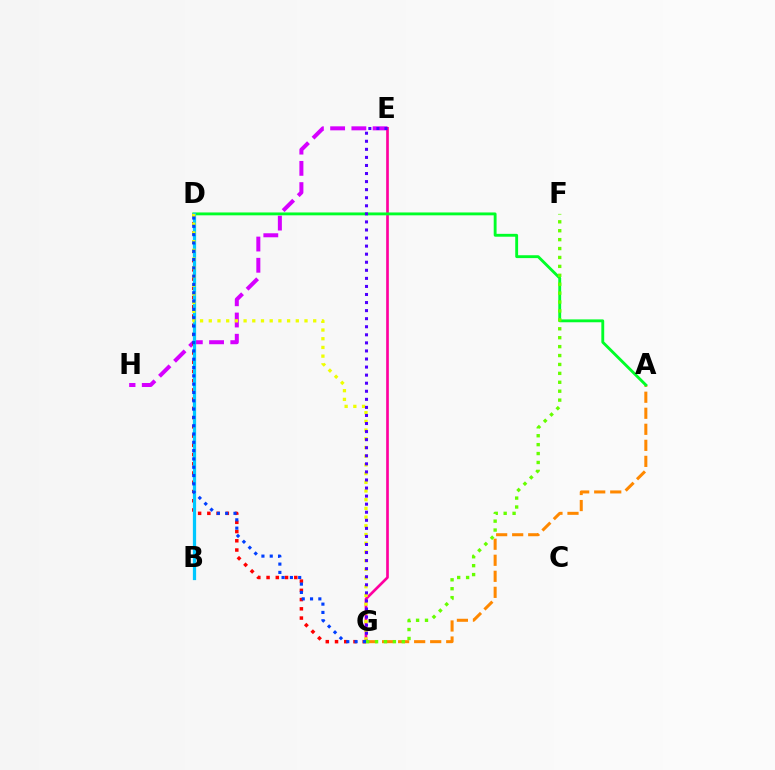{('E', 'H'): [{'color': '#d600ff', 'line_style': 'dashed', 'thickness': 2.88}], ('B', 'D'): [{'color': '#00ffaf', 'line_style': 'dashed', 'thickness': 1.98}, {'color': '#00c7ff', 'line_style': 'solid', 'thickness': 2.33}], ('D', 'G'): [{'color': '#ff0000', 'line_style': 'dotted', 'thickness': 2.51}, {'color': '#eeff00', 'line_style': 'dotted', 'thickness': 2.36}, {'color': '#003fff', 'line_style': 'dotted', 'thickness': 2.26}], ('E', 'G'): [{'color': '#ff00a0', 'line_style': 'solid', 'thickness': 1.93}, {'color': '#4f00ff', 'line_style': 'dotted', 'thickness': 2.19}], ('A', 'G'): [{'color': '#ff8800', 'line_style': 'dashed', 'thickness': 2.18}], ('A', 'D'): [{'color': '#00ff27', 'line_style': 'solid', 'thickness': 2.06}], ('F', 'G'): [{'color': '#66ff00', 'line_style': 'dotted', 'thickness': 2.42}]}